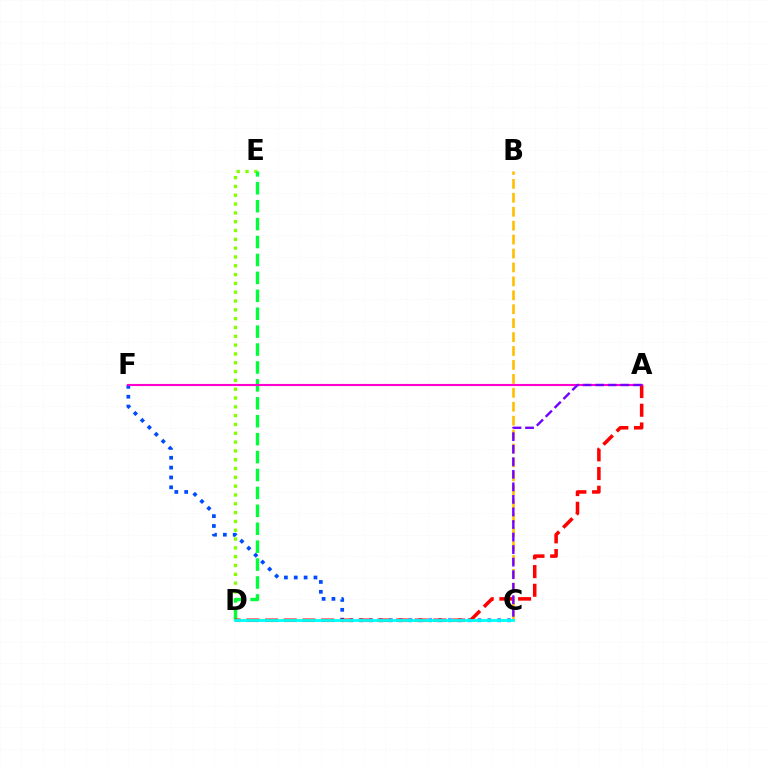{('C', 'F'): [{'color': '#004bff', 'line_style': 'dotted', 'thickness': 2.68}], ('B', 'C'): [{'color': '#ffbd00', 'line_style': 'dashed', 'thickness': 1.89}], ('D', 'E'): [{'color': '#84ff00', 'line_style': 'dotted', 'thickness': 2.4}, {'color': '#00ff39', 'line_style': 'dashed', 'thickness': 2.43}], ('A', 'D'): [{'color': '#ff0000', 'line_style': 'dashed', 'thickness': 2.54}], ('C', 'D'): [{'color': '#00fff6', 'line_style': 'solid', 'thickness': 2.01}], ('A', 'F'): [{'color': '#ff00cf', 'line_style': 'solid', 'thickness': 1.53}], ('A', 'C'): [{'color': '#7200ff', 'line_style': 'dashed', 'thickness': 1.7}]}